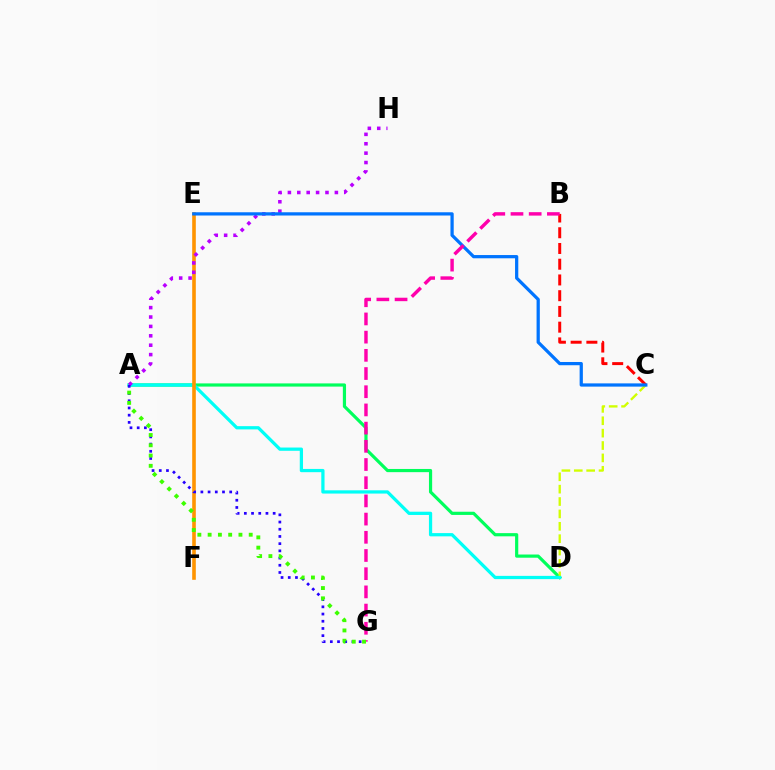{('A', 'D'): [{'color': '#00ff5c', 'line_style': 'solid', 'thickness': 2.3}, {'color': '#00fff6', 'line_style': 'solid', 'thickness': 2.34}], ('C', 'D'): [{'color': '#d1ff00', 'line_style': 'dashed', 'thickness': 1.68}], ('B', 'C'): [{'color': '#ff0000', 'line_style': 'dashed', 'thickness': 2.14}], ('E', 'F'): [{'color': '#ff9400', 'line_style': 'solid', 'thickness': 2.6}], ('A', 'H'): [{'color': '#b900ff', 'line_style': 'dotted', 'thickness': 2.55}], ('A', 'G'): [{'color': '#2500ff', 'line_style': 'dotted', 'thickness': 1.96}, {'color': '#3dff00', 'line_style': 'dotted', 'thickness': 2.79}], ('C', 'E'): [{'color': '#0074ff', 'line_style': 'solid', 'thickness': 2.33}], ('B', 'G'): [{'color': '#ff00ac', 'line_style': 'dashed', 'thickness': 2.47}]}